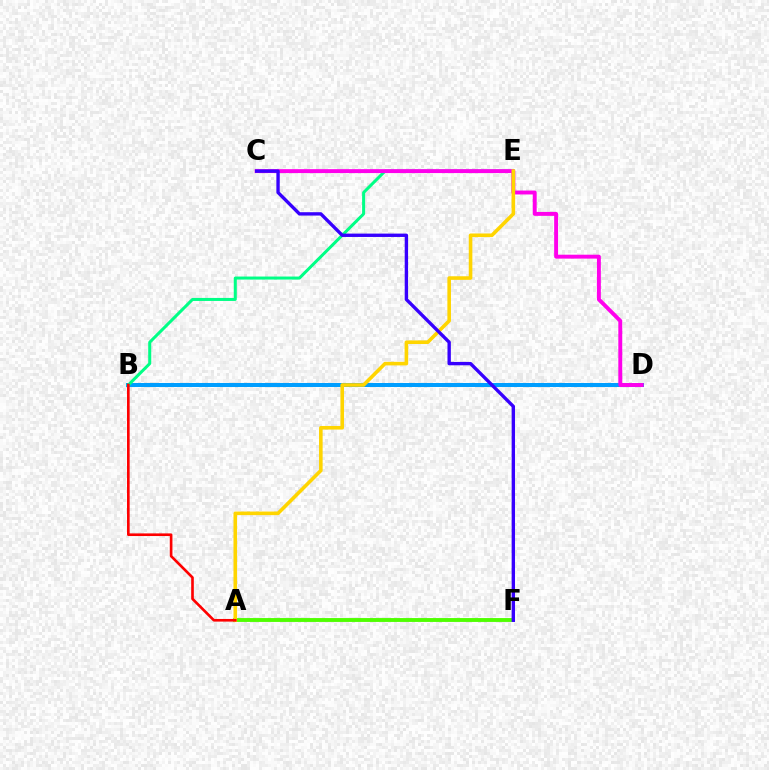{('B', 'D'): [{'color': '#009eff', 'line_style': 'solid', 'thickness': 2.89}], ('A', 'F'): [{'color': '#4fff00', 'line_style': 'solid', 'thickness': 2.79}], ('B', 'E'): [{'color': '#00ff86', 'line_style': 'solid', 'thickness': 2.18}], ('C', 'D'): [{'color': '#ff00ed', 'line_style': 'solid', 'thickness': 2.82}], ('A', 'E'): [{'color': '#ffd500', 'line_style': 'solid', 'thickness': 2.59}], ('C', 'F'): [{'color': '#3700ff', 'line_style': 'solid', 'thickness': 2.42}], ('A', 'B'): [{'color': '#ff0000', 'line_style': 'solid', 'thickness': 1.9}]}